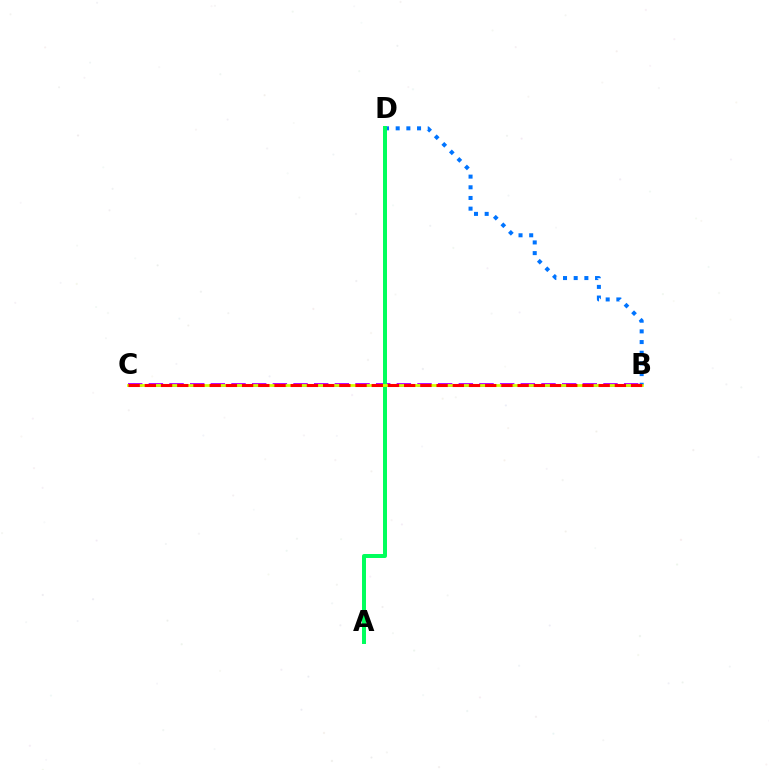{('B', 'D'): [{'color': '#0074ff', 'line_style': 'dotted', 'thickness': 2.9}], ('B', 'C'): [{'color': '#b900ff', 'line_style': 'dashed', 'thickness': 2.81}, {'color': '#d1ff00', 'line_style': 'solid', 'thickness': 1.98}, {'color': '#ff0000', 'line_style': 'dashed', 'thickness': 2.2}], ('A', 'D'): [{'color': '#00ff5c', 'line_style': 'solid', 'thickness': 2.86}]}